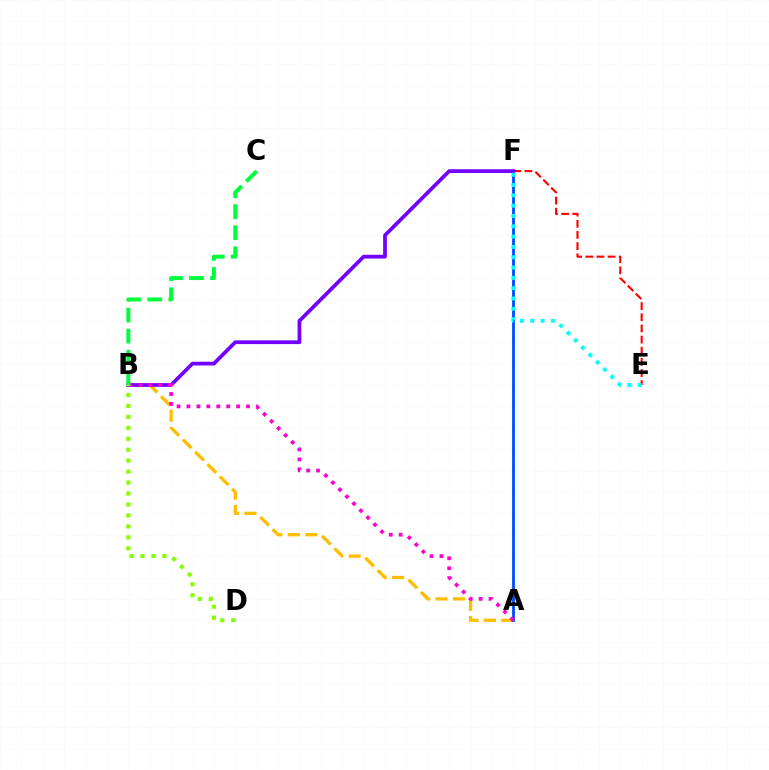{('E', 'F'): [{'color': '#ff0000', 'line_style': 'dashed', 'thickness': 1.52}, {'color': '#00fff6', 'line_style': 'dotted', 'thickness': 2.8}], ('A', 'B'): [{'color': '#ffbd00', 'line_style': 'dashed', 'thickness': 2.37}, {'color': '#ff00cf', 'line_style': 'dotted', 'thickness': 2.7}], ('A', 'F'): [{'color': '#004bff', 'line_style': 'solid', 'thickness': 2.01}], ('B', 'F'): [{'color': '#7200ff', 'line_style': 'solid', 'thickness': 2.7}], ('B', 'C'): [{'color': '#00ff39', 'line_style': 'dashed', 'thickness': 2.86}], ('B', 'D'): [{'color': '#84ff00', 'line_style': 'dotted', 'thickness': 2.98}]}